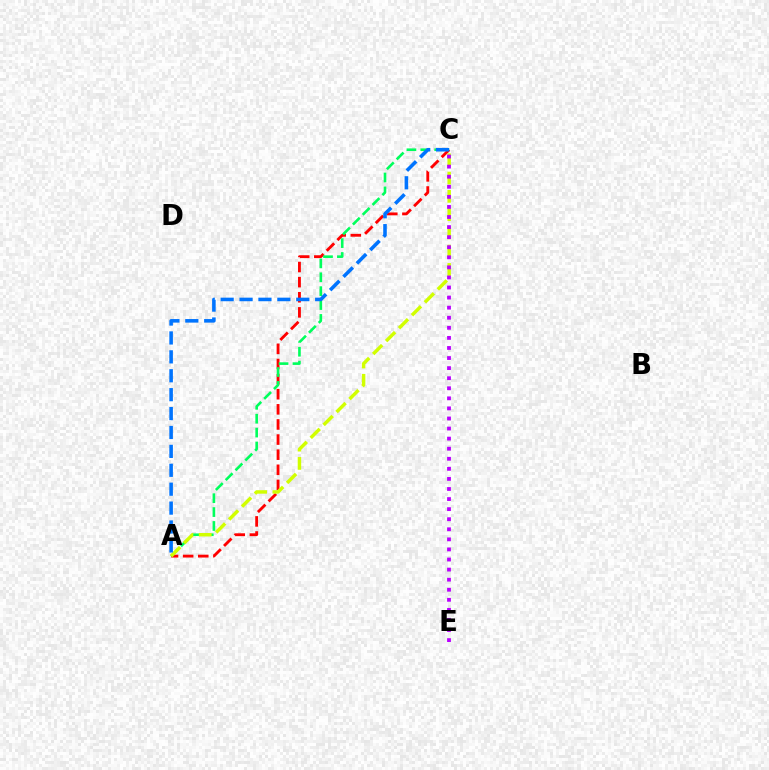{('A', 'C'): [{'color': '#ff0000', 'line_style': 'dashed', 'thickness': 2.05}, {'color': '#00ff5c', 'line_style': 'dashed', 'thickness': 1.89}, {'color': '#d1ff00', 'line_style': 'dashed', 'thickness': 2.48}, {'color': '#0074ff', 'line_style': 'dashed', 'thickness': 2.57}], ('C', 'E'): [{'color': '#b900ff', 'line_style': 'dotted', 'thickness': 2.74}]}